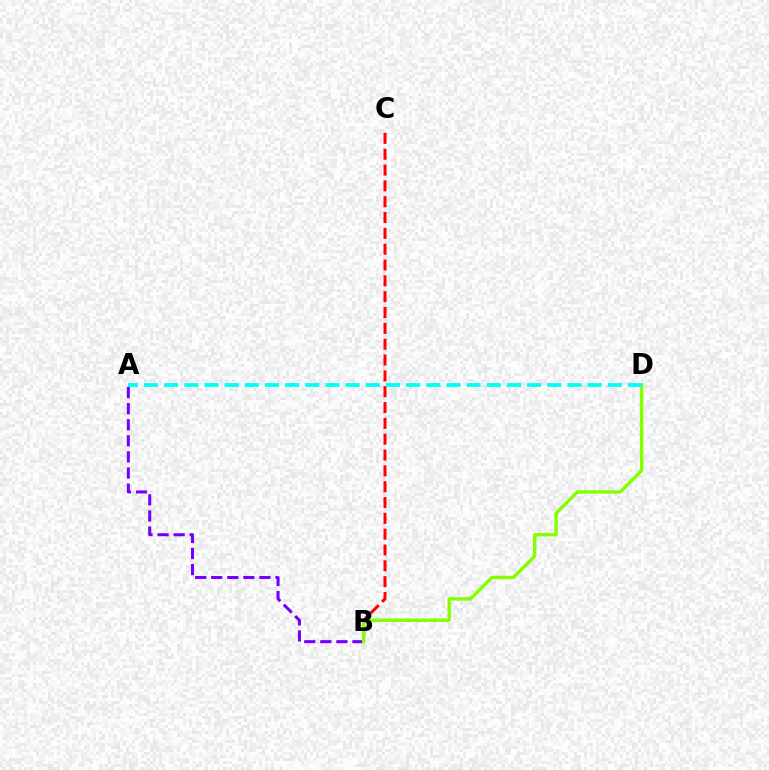{('A', 'B'): [{'color': '#7200ff', 'line_style': 'dashed', 'thickness': 2.18}], ('B', 'C'): [{'color': '#ff0000', 'line_style': 'dashed', 'thickness': 2.15}], ('B', 'D'): [{'color': '#84ff00', 'line_style': 'solid', 'thickness': 2.43}], ('A', 'D'): [{'color': '#00fff6', 'line_style': 'dashed', 'thickness': 2.74}]}